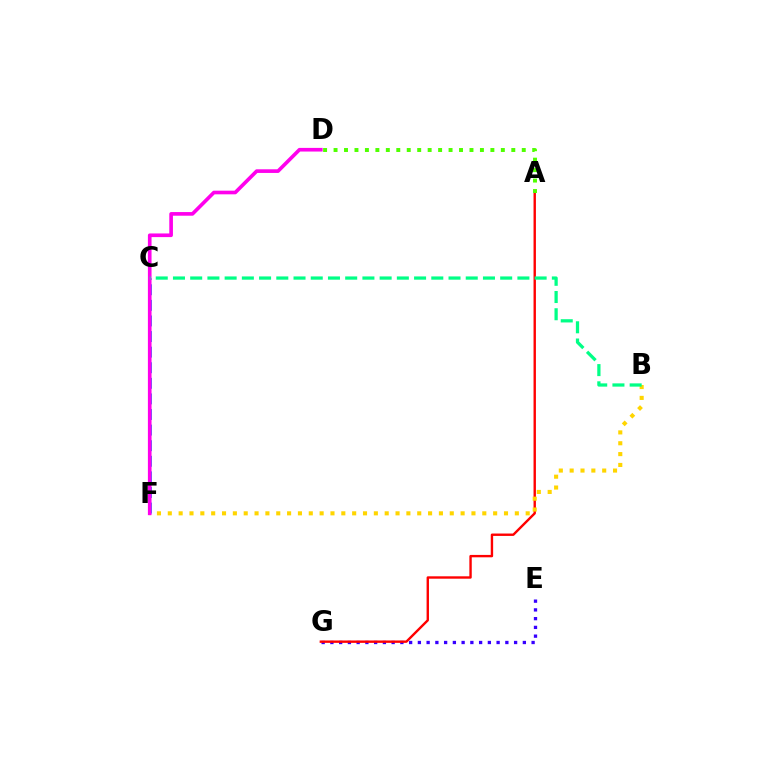{('E', 'G'): [{'color': '#3700ff', 'line_style': 'dotted', 'thickness': 2.38}], ('C', 'F'): [{'color': '#009eff', 'line_style': 'dashed', 'thickness': 2.12}], ('A', 'G'): [{'color': '#ff0000', 'line_style': 'solid', 'thickness': 1.72}], ('A', 'D'): [{'color': '#4fff00', 'line_style': 'dotted', 'thickness': 2.84}], ('B', 'F'): [{'color': '#ffd500', 'line_style': 'dotted', 'thickness': 2.95}], ('D', 'F'): [{'color': '#ff00ed', 'line_style': 'solid', 'thickness': 2.63}], ('B', 'C'): [{'color': '#00ff86', 'line_style': 'dashed', 'thickness': 2.34}]}